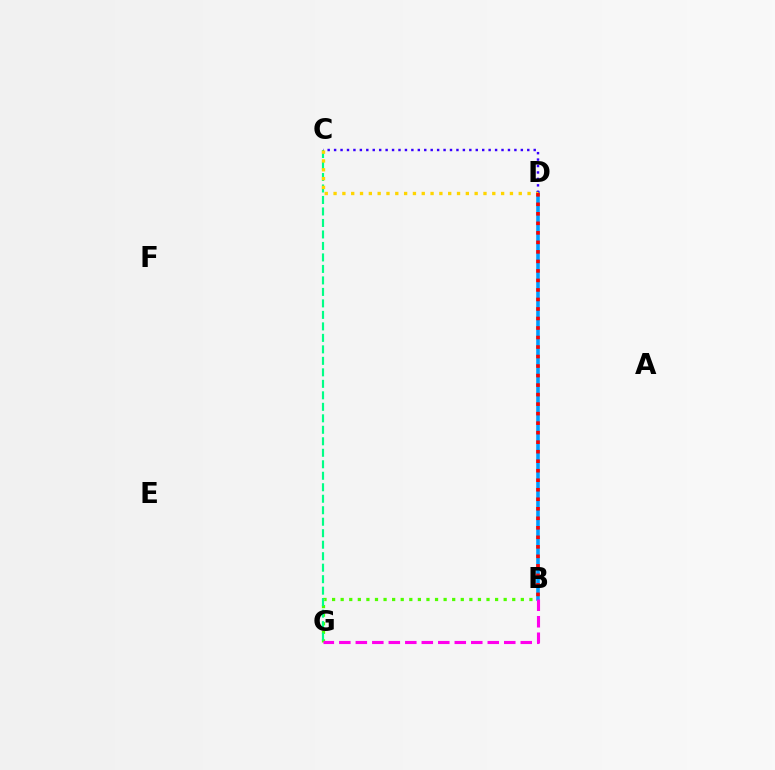{('B', 'G'): [{'color': '#4fff00', 'line_style': 'dotted', 'thickness': 2.33}, {'color': '#ff00ed', 'line_style': 'dashed', 'thickness': 2.24}], ('C', 'G'): [{'color': '#00ff86', 'line_style': 'dashed', 'thickness': 1.56}], ('B', 'D'): [{'color': '#009eff', 'line_style': 'solid', 'thickness': 2.59}, {'color': '#ff0000', 'line_style': 'dotted', 'thickness': 2.59}], ('C', 'D'): [{'color': '#3700ff', 'line_style': 'dotted', 'thickness': 1.75}, {'color': '#ffd500', 'line_style': 'dotted', 'thickness': 2.4}]}